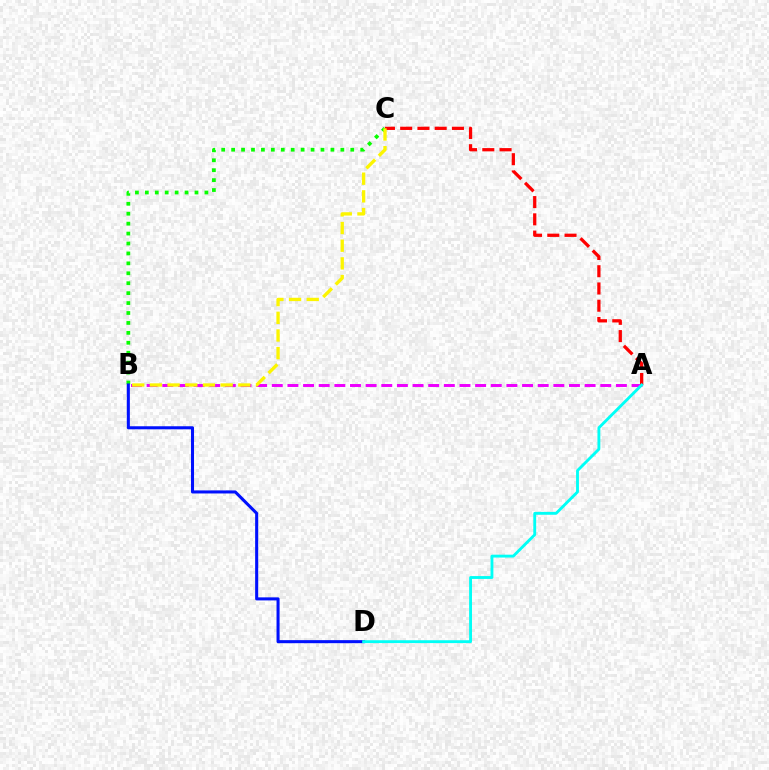{('B', 'C'): [{'color': '#08ff00', 'line_style': 'dotted', 'thickness': 2.7}, {'color': '#fcf500', 'line_style': 'dashed', 'thickness': 2.4}], ('A', 'B'): [{'color': '#ee00ff', 'line_style': 'dashed', 'thickness': 2.12}], ('A', 'C'): [{'color': '#ff0000', 'line_style': 'dashed', 'thickness': 2.34}], ('B', 'D'): [{'color': '#0010ff', 'line_style': 'solid', 'thickness': 2.2}], ('A', 'D'): [{'color': '#00fff6', 'line_style': 'solid', 'thickness': 2.06}]}